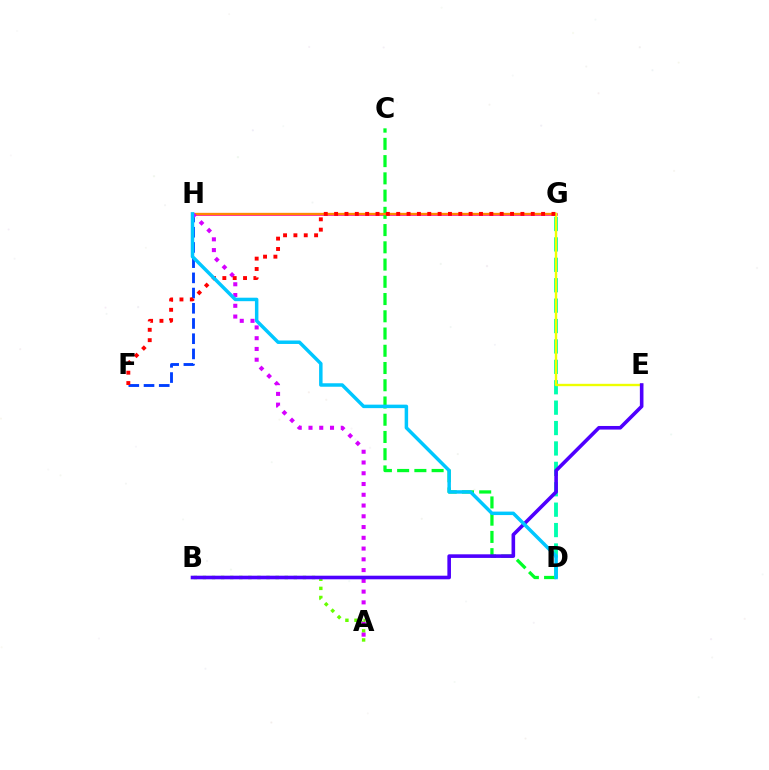{('A', 'B'): [{'color': '#66ff00', 'line_style': 'dotted', 'thickness': 2.47}], ('G', 'H'): [{'color': '#ff00a0', 'line_style': 'solid', 'thickness': 1.88}, {'color': '#ff8800', 'line_style': 'solid', 'thickness': 1.68}], ('C', 'D'): [{'color': '#00ff27', 'line_style': 'dashed', 'thickness': 2.34}], ('F', 'H'): [{'color': '#003fff', 'line_style': 'dashed', 'thickness': 2.07}], ('D', 'G'): [{'color': '#00ffaf', 'line_style': 'dashed', 'thickness': 2.77}], ('A', 'H'): [{'color': '#d600ff', 'line_style': 'dotted', 'thickness': 2.92}], ('E', 'G'): [{'color': '#eeff00', 'line_style': 'solid', 'thickness': 1.7}], ('F', 'G'): [{'color': '#ff0000', 'line_style': 'dotted', 'thickness': 2.81}], ('B', 'E'): [{'color': '#4f00ff', 'line_style': 'solid', 'thickness': 2.59}], ('D', 'H'): [{'color': '#00c7ff', 'line_style': 'solid', 'thickness': 2.5}]}